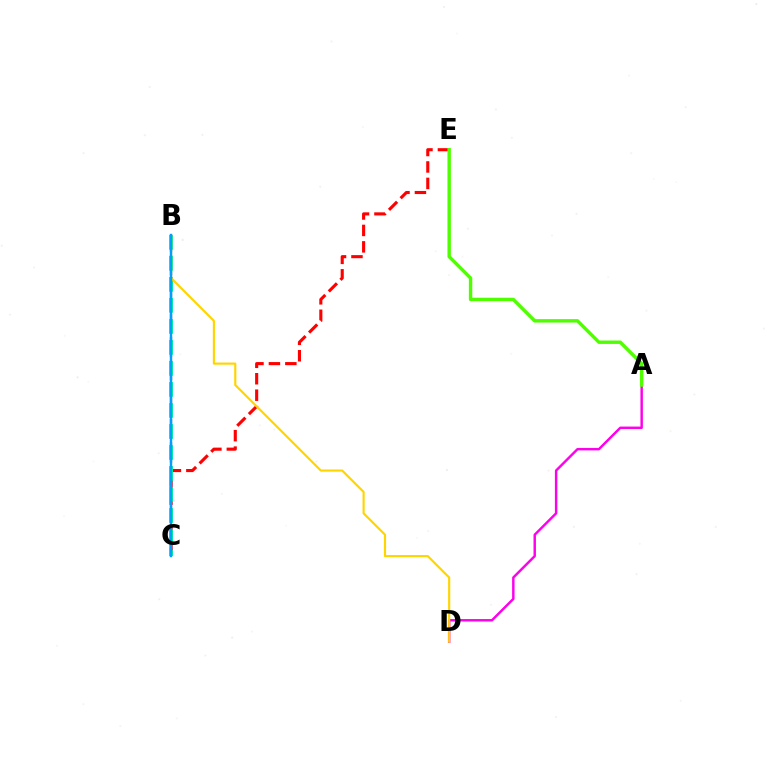{('B', 'C'): [{'color': '#3700ff', 'line_style': 'dashed', 'thickness': 1.59}, {'color': '#00ff86', 'line_style': 'dashed', 'thickness': 2.85}, {'color': '#009eff', 'line_style': 'solid', 'thickness': 1.75}], ('C', 'E'): [{'color': '#ff0000', 'line_style': 'dashed', 'thickness': 2.23}], ('A', 'D'): [{'color': '#ff00ed', 'line_style': 'solid', 'thickness': 1.76}], ('B', 'D'): [{'color': '#ffd500', 'line_style': 'solid', 'thickness': 1.55}], ('A', 'E'): [{'color': '#4fff00', 'line_style': 'solid', 'thickness': 2.46}]}